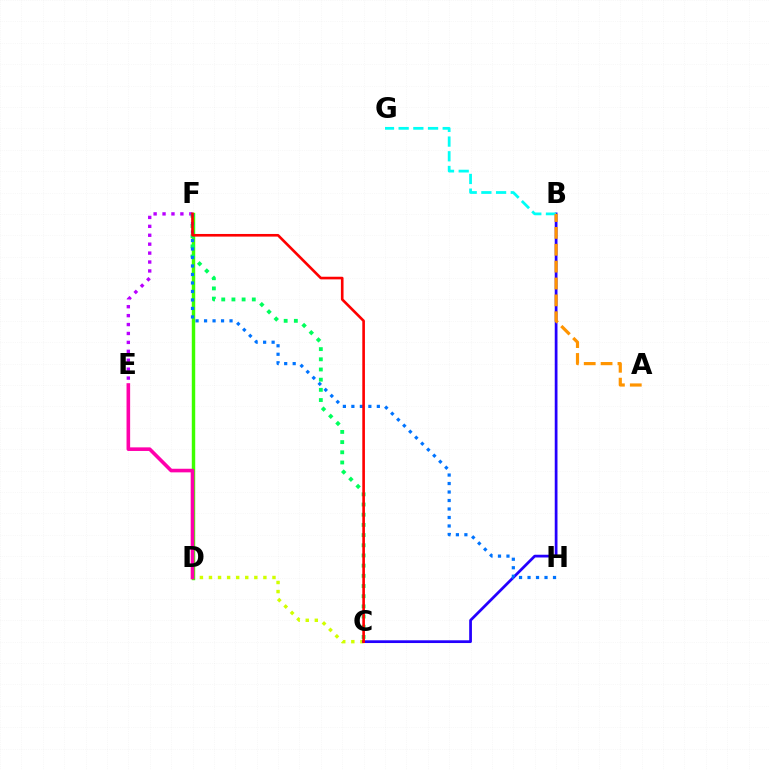{('C', 'D'): [{'color': '#d1ff00', 'line_style': 'dotted', 'thickness': 2.47}], ('B', 'C'): [{'color': '#2500ff', 'line_style': 'solid', 'thickness': 1.98}], ('B', 'G'): [{'color': '#00fff6', 'line_style': 'dashed', 'thickness': 2.0}], ('A', 'B'): [{'color': '#ff9400', 'line_style': 'dashed', 'thickness': 2.29}], ('E', 'F'): [{'color': '#b900ff', 'line_style': 'dotted', 'thickness': 2.42}], ('D', 'F'): [{'color': '#3dff00', 'line_style': 'solid', 'thickness': 2.47}], ('D', 'E'): [{'color': '#ff00ac', 'line_style': 'solid', 'thickness': 2.6}], ('C', 'F'): [{'color': '#00ff5c', 'line_style': 'dotted', 'thickness': 2.77}, {'color': '#ff0000', 'line_style': 'solid', 'thickness': 1.89}], ('F', 'H'): [{'color': '#0074ff', 'line_style': 'dotted', 'thickness': 2.31}]}